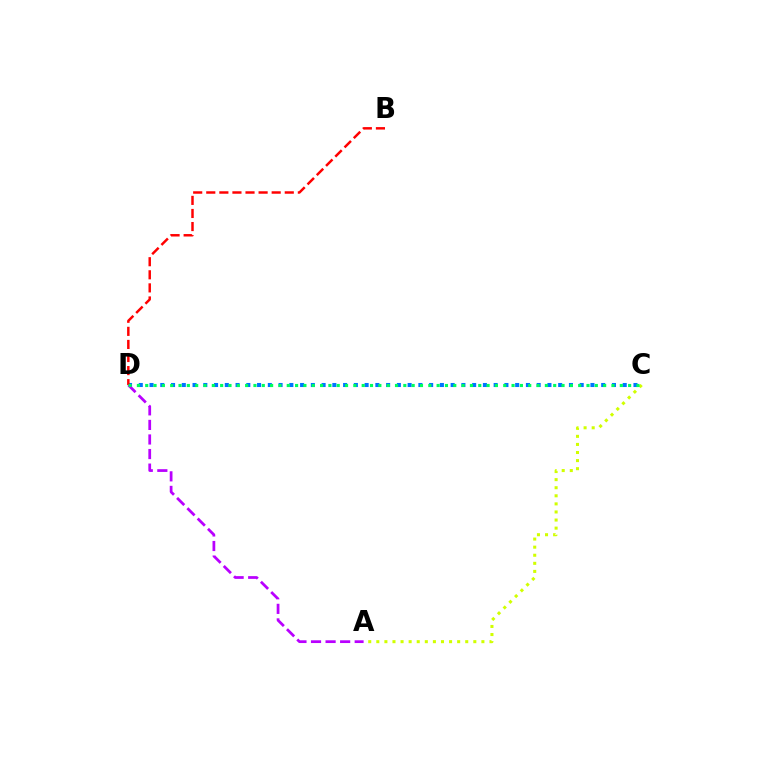{('C', 'D'): [{'color': '#0074ff', 'line_style': 'dotted', 'thickness': 2.92}, {'color': '#00ff5c', 'line_style': 'dotted', 'thickness': 2.26}], ('A', 'C'): [{'color': '#d1ff00', 'line_style': 'dotted', 'thickness': 2.2}], ('A', 'D'): [{'color': '#b900ff', 'line_style': 'dashed', 'thickness': 1.98}], ('B', 'D'): [{'color': '#ff0000', 'line_style': 'dashed', 'thickness': 1.78}]}